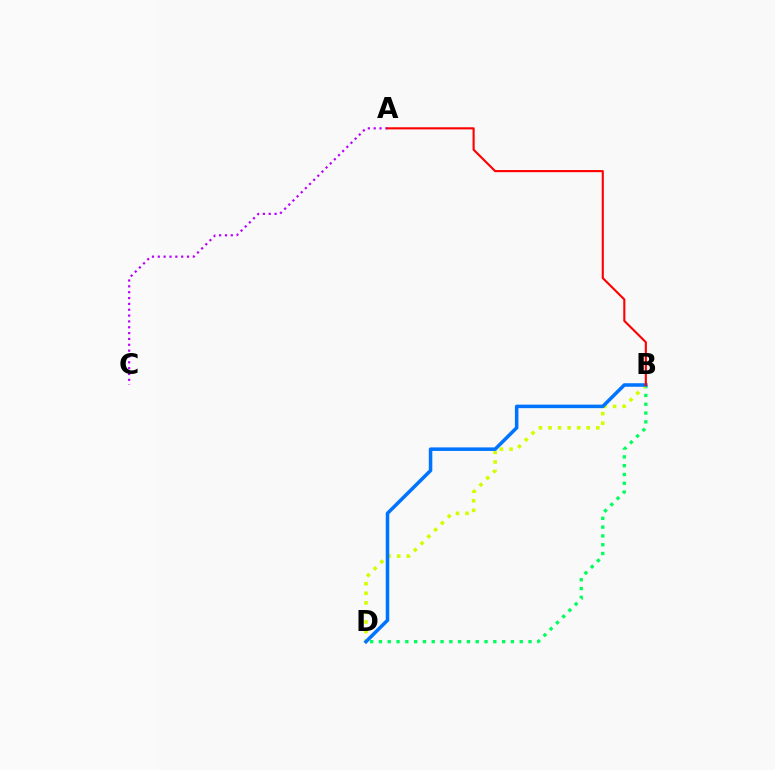{('A', 'C'): [{'color': '#b900ff', 'line_style': 'dotted', 'thickness': 1.59}], ('B', 'D'): [{'color': '#00ff5c', 'line_style': 'dotted', 'thickness': 2.39}, {'color': '#d1ff00', 'line_style': 'dotted', 'thickness': 2.6}, {'color': '#0074ff', 'line_style': 'solid', 'thickness': 2.54}], ('A', 'B'): [{'color': '#ff0000', 'line_style': 'solid', 'thickness': 1.52}]}